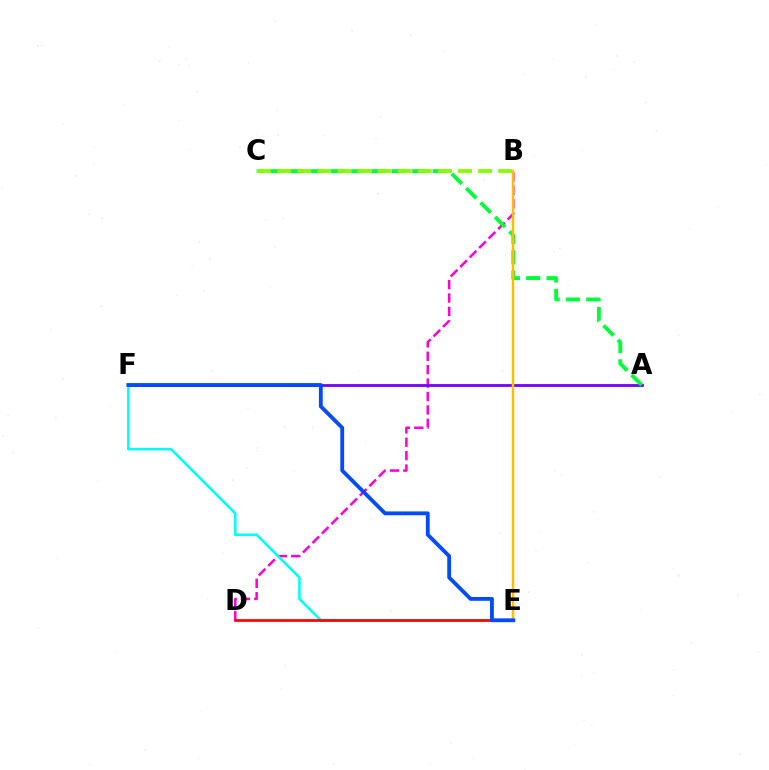{('B', 'D'): [{'color': '#ff00cf', 'line_style': 'dashed', 'thickness': 1.82}], ('A', 'F'): [{'color': '#7200ff', 'line_style': 'solid', 'thickness': 2.01}], ('A', 'C'): [{'color': '#00ff39', 'line_style': 'dashed', 'thickness': 2.77}], ('E', 'F'): [{'color': '#00fff6', 'line_style': 'solid', 'thickness': 1.84}, {'color': '#004bff', 'line_style': 'solid', 'thickness': 2.75}], ('B', 'C'): [{'color': '#84ff00', 'line_style': 'dashed', 'thickness': 2.73}], ('B', 'E'): [{'color': '#ffbd00', 'line_style': 'solid', 'thickness': 1.79}], ('D', 'E'): [{'color': '#ff0000', 'line_style': 'solid', 'thickness': 1.94}]}